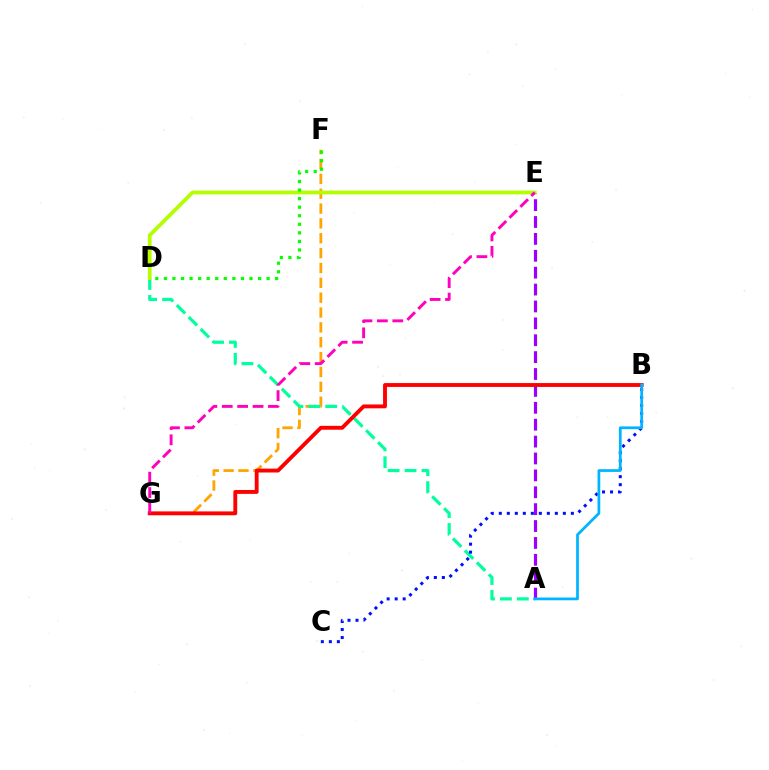{('F', 'G'): [{'color': '#ffa500', 'line_style': 'dashed', 'thickness': 2.02}], ('A', 'D'): [{'color': '#00ff9d', 'line_style': 'dashed', 'thickness': 2.3}], ('A', 'E'): [{'color': '#9b00ff', 'line_style': 'dashed', 'thickness': 2.29}], ('B', 'C'): [{'color': '#0010ff', 'line_style': 'dotted', 'thickness': 2.18}], ('D', 'E'): [{'color': '#b3ff00', 'line_style': 'solid', 'thickness': 2.7}], ('B', 'G'): [{'color': '#ff0000', 'line_style': 'solid', 'thickness': 2.78}], ('E', 'G'): [{'color': '#ff00bd', 'line_style': 'dashed', 'thickness': 2.09}], ('D', 'F'): [{'color': '#08ff00', 'line_style': 'dotted', 'thickness': 2.33}], ('A', 'B'): [{'color': '#00b5ff', 'line_style': 'solid', 'thickness': 1.97}]}